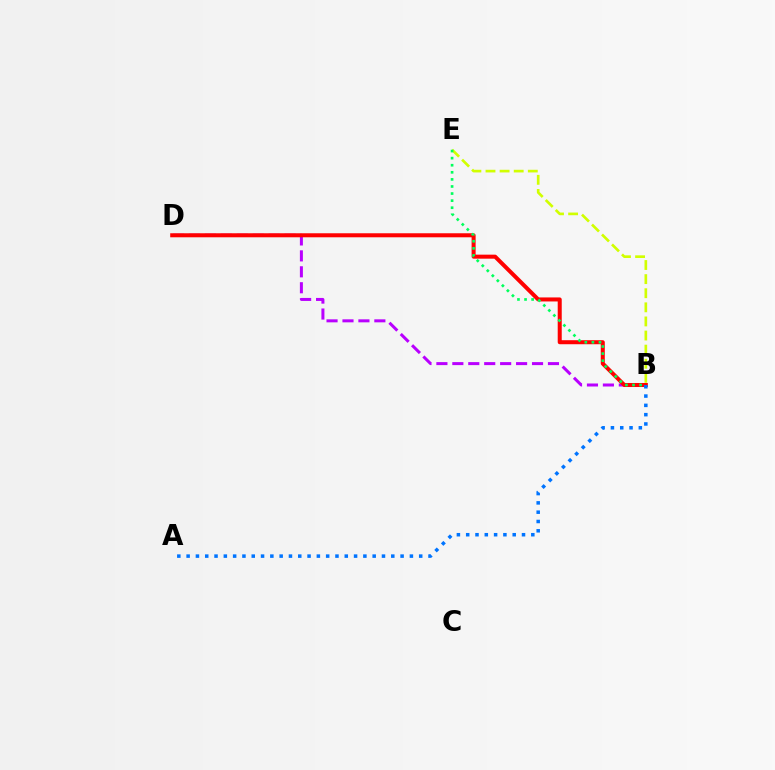{('B', 'D'): [{'color': '#b900ff', 'line_style': 'dashed', 'thickness': 2.17}, {'color': '#ff0000', 'line_style': 'solid', 'thickness': 2.9}], ('B', 'E'): [{'color': '#d1ff00', 'line_style': 'dashed', 'thickness': 1.92}, {'color': '#00ff5c', 'line_style': 'dotted', 'thickness': 1.92}], ('A', 'B'): [{'color': '#0074ff', 'line_style': 'dotted', 'thickness': 2.53}]}